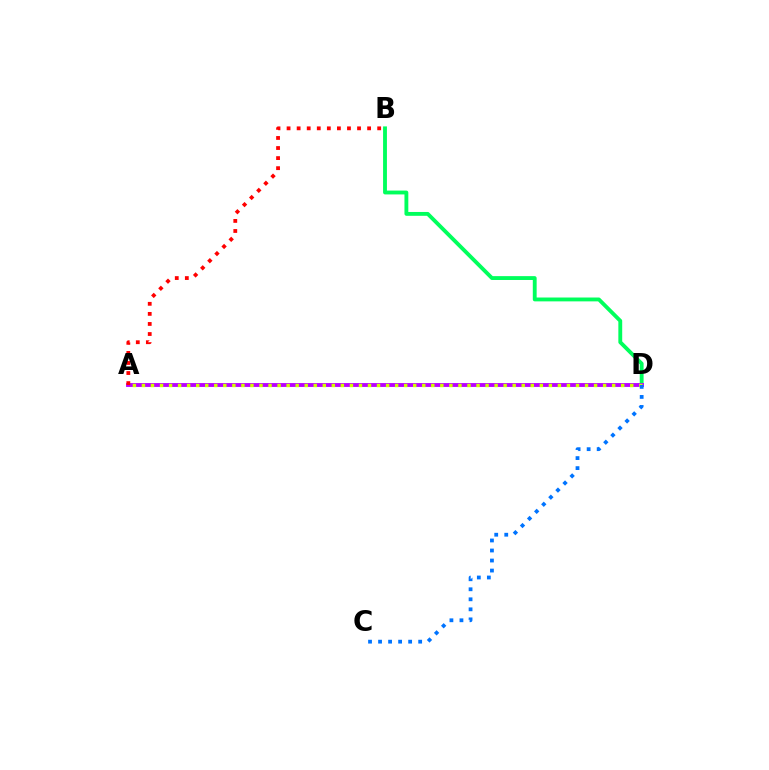{('B', 'D'): [{'color': '#00ff5c', 'line_style': 'solid', 'thickness': 2.77}], ('A', 'D'): [{'color': '#b900ff', 'line_style': 'solid', 'thickness': 2.79}, {'color': '#d1ff00', 'line_style': 'dotted', 'thickness': 2.46}], ('A', 'B'): [{'color': '#ff0000', 'line_style': 'dotted', 'thickness': 2.74}], ('C', 'D'): [{'color': '#0074ff', 'line_style': 'dotted', 'thickness': 2.72}]}